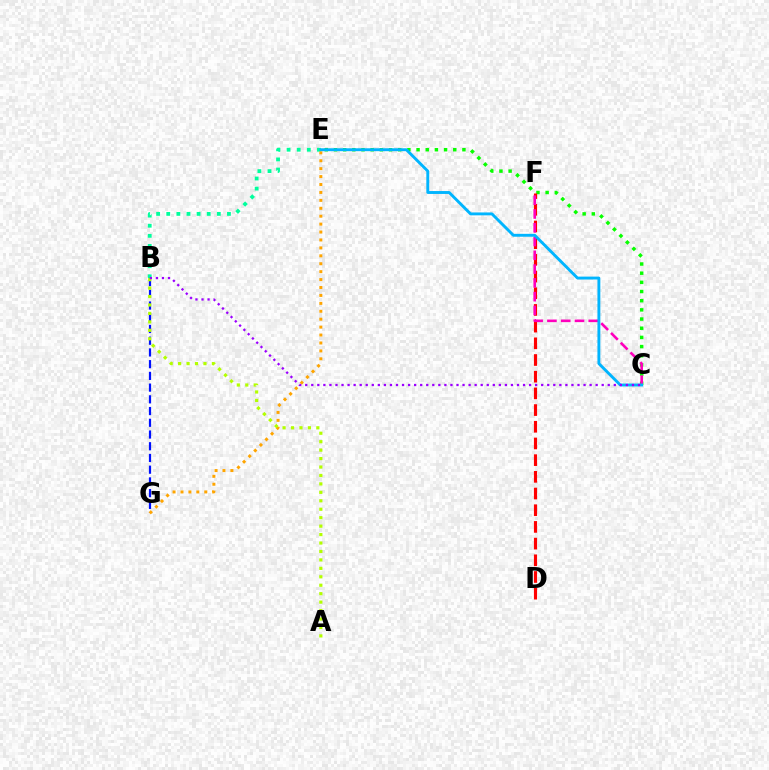{('B', 'E'): [{'color': '#00ff9d', 'line_style': 'dotted', 'thickness': 2.75}], ('B', 'G'): [{'color': '#0010ff', 'line_style': 'dashed', 'thickness': 1.59}], ('C', 'E'): [{'color': '#08ff00', 'line_style': 'dotted', 'thickness': 2.49}, {'color': '#00b5ff', 'line_style': 'solid', 'thickness': 2.08}], ('E', 'G'): [{'color': '#ffa500', 'line_style': 'dotted', 'thickness': 2.15}], ('A', 'B'): [{'color': '#b3ff00', 'line_style': 'dotted', 'thickness': 2.29}], ('D', 'F'): [{'color': '#ff0000', 'line_style': 'dashed', 'thickness': 2.27}], ('C', 'F'): [{'color': '#ff00bd', 'line_style': 'dashed', 'thickness': 1.87}], ('B', 'C'): [{'color': '#9b00ff', 'line_style': 'dotted', 'thickness': 1.64}]}